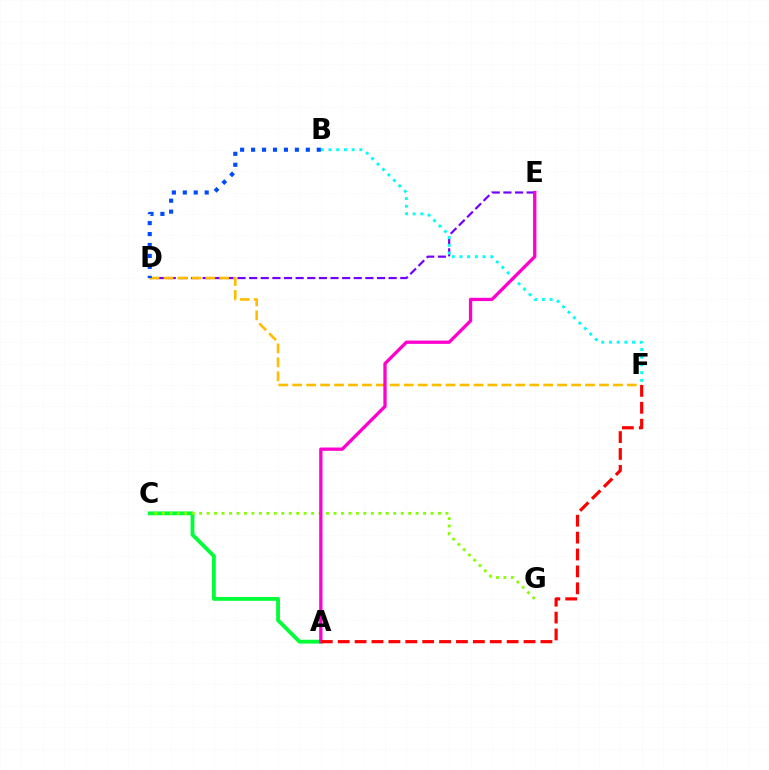{('D', 'E'): [{'color': '#7200ff', 'line_style': 'dashed', 'thickness': 1.58}], ('A', 'C'): [{'color': '#00ff39', 'line_style': 'solid', 'thickness': 2.76}], ('B', 'F'): [{'color': '#00fff6', 'line_style': 'dotted', 'thickness': 2.09}], ('D', 'F'): [{'color': '#ffbd00', 'line_style': 'dashed', 'thickness': 1.89}], ('B', 'D'): [{'color': '#004bff', 'line_style': 'dotted', 'thickness': 2.97}], ('C', 'G'): [{'color': '#84ff00', 'line_style': 'dotted', 'thickness': 2.03}], ('A', 'E'): [{'color': '#ff00cf', 'line_style': 'solid', 'thickness': 2.37}], ('A', 'F'): [{'color': '#ff0000', 'line_style': 'dashed', 'thickness': 2.29}]}